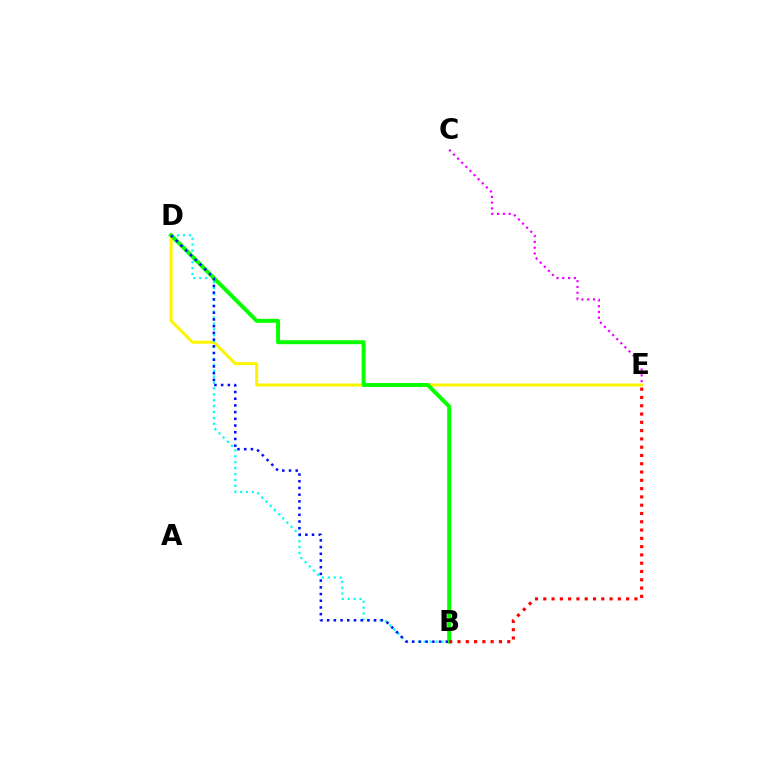{('D', 'E'): [{'color': '#fcf500', 'line_style': 'solid', 'thickness': 2.18}], ('C', 'E'): [{'color': '#ee00ff', 'line_style': 'dotted', 'thickness': 1.57}], ('B', 'D'): [{'color': '#00fff6', 'line_style': 'dotted', 'thickness': 1.6}, {'color': '#08ff00', 'line_style': 'solid', 'thickness': 2.85}, {'color': '#0010ff', 'line_style': 'dotted', 'thickness': 1.82}], ('B', 'E'): [{'color': '#ff0000', 'line_style': 'dotted', 'thickness': 2.25}]}